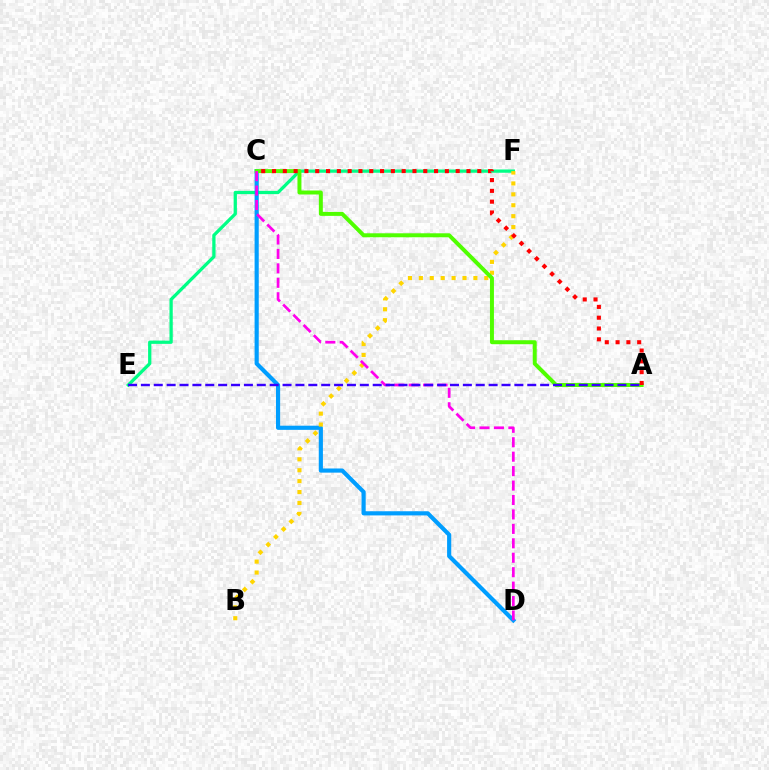{('E', 'F'): [{'color': '#00ff86', 'line_style': 'solid', 'thickness': 2.36}], ('C', 'D'): [{'color': '#009eff', 'line_style': 'solid', 'thickness': 2.99}, {'color': '#ff00ed', 'line_style': 'dashed', 'thickness': 1.96}], ('B', 'F'): [{'color': '#ffd500', 'line_style': 'dotted', 'thickness': 2.96}], ('A', 'C'): [{'color': '#4fff00', 'line_style': 'solid', 'thickness': 2.86}, {'color': '#ff0000', 'line_style': 'dotted', 'thickness': 2.94}], ('A', 'E'): [{'color': '#3700ff', 'line_style': 'dashed', 'thickness': 1.75}]}